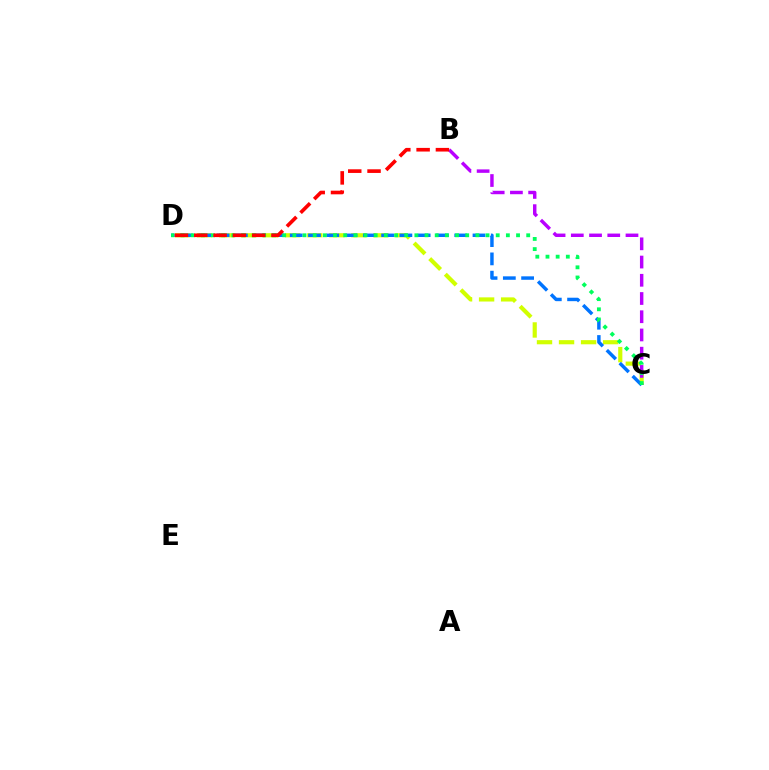{('C', 'D'): [{'color': '#d1ff00', 'line_style': 'dashed', 'thickness': 2.99}, {'color': '#0074ff', 'line_style': 'dashed', 'thickness': 2.48}, {'color': '#00ff5c', 'line_style': 'dotted', 'thickness': 2.76}], ('B', 'C'): [{'color': '#b900ff', 'line_style': 'dashed', 'thickness': 2.48}], ('B', 'D'): [{'color': '#ff0000', 'line_style': 'dashed', 'thickness': 2.62}]}